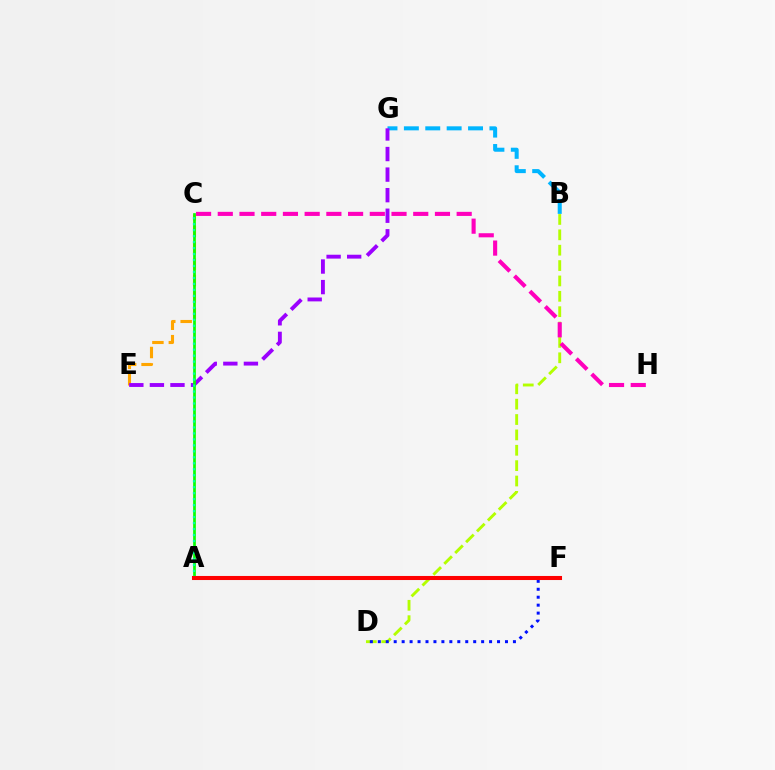{('C', 'E'): [{'color': '#ffa500', 'line_style': 'dashed', 'thickness': 2.23}], ('B', 'D'): [{'color': '#b3ff00', 'line_style': 'dashed', 'thickness': 2.09}], ('B', 'G'): [{'color': '#00b5ff', 'line_style': 'dashed', 'thickness': 2.91}], ('E', 'G'): [{'color': '#9b00ff', 'line_style': 'dashed', 'thickness': 2.79}], ('A', 'C'): [{'color': '#08ff00', 'line_style': 'solid', 'thickness': 1.95}, {'color': '#00ff9d', 'line_style': 'dotted', 'thickness': 1.62}], ('D', 'F'): [{'color': '#0010ff', 'line_style': 'dotted', 'thickness': 2.16}], ('A', 'F'): [{'color': '#ff0000', 'line_style': 'solid', 'thickness': 2.93}], ('C', 'H'): [{'color': '#ff00bd', 'line_style': 'dashed', 'thickness': 2.95}]}